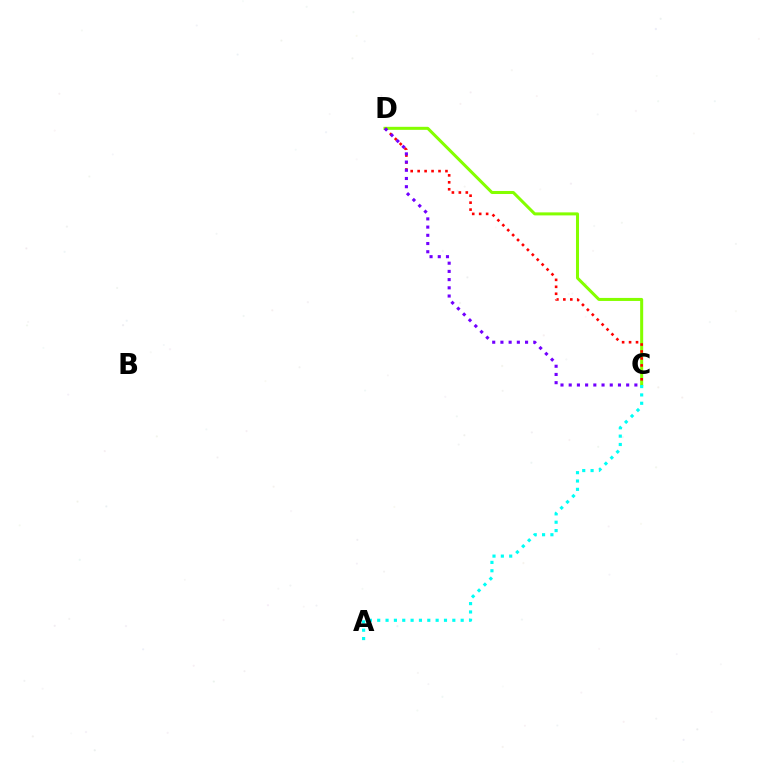{('C', 'D'): [{'color': '#84ff00', 'line_style': 'solid', 'thickness': 2.18}, {'color': '#ff0000', 'line_style': 'dotted', 'thickness': 1.89}, {'color': '#7200ff', 'line_style': 'dotted', 'thickness': 2.23}], ('A', 'C'): [{'color': '#00fff6', 'line_style': 'dotted', 'thickness': 2.27}]}